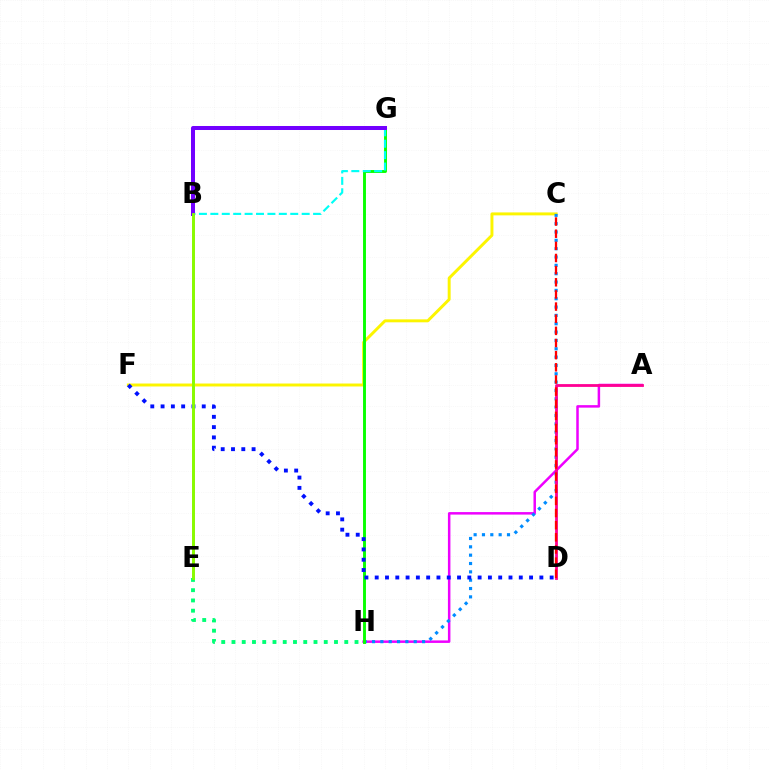{('A', 'H'): [{'color': '#ee00ff', 'line_style': 'solid', 'thickness': 1.8}], ('B', 'E'): [{'color': '#ff7c00', 'line_style': 'solid', 'thickness': 1.81}, {'color': '#84ff00', 'line_style': 'solid', 'thickness': 2.04}], ('C', 'F'): [{'color': '#fcf500', 'line_style': 'solid', 'thickness': 2.12}], ('C', 'H'): [{'color': '#008cff', 'line_style': 'dotted', 'thickness': 2.27}], ('G', 'H'): [{'color': '#08ff00', 'line_style': 'solid', 'thickness': 2.09}], ('B', 'G'): [{'color': '#00fff6', 'line_style': 'dashed', 'thickness': 1.55}, {'color': '#7200ff', 'line_style': 'solid', 'thickness': 2.88}], ('A', 'D'): [{'color': '#ff0094', 'line_style': 'solid', 'thickness': 2.02}], ('E', 'H'): [{'color': '#00ff74', 'line_style': 'dotted', 'thickness': 2.79}], ('D', 'F'): [{'color': '#0010ff', 'line_style': 'dotted', 'thickness': 2.8}], ('C', 'D'): [{'color': '#ff0000', 'line_style': 'dashed', 'thickness': 1.65}]}